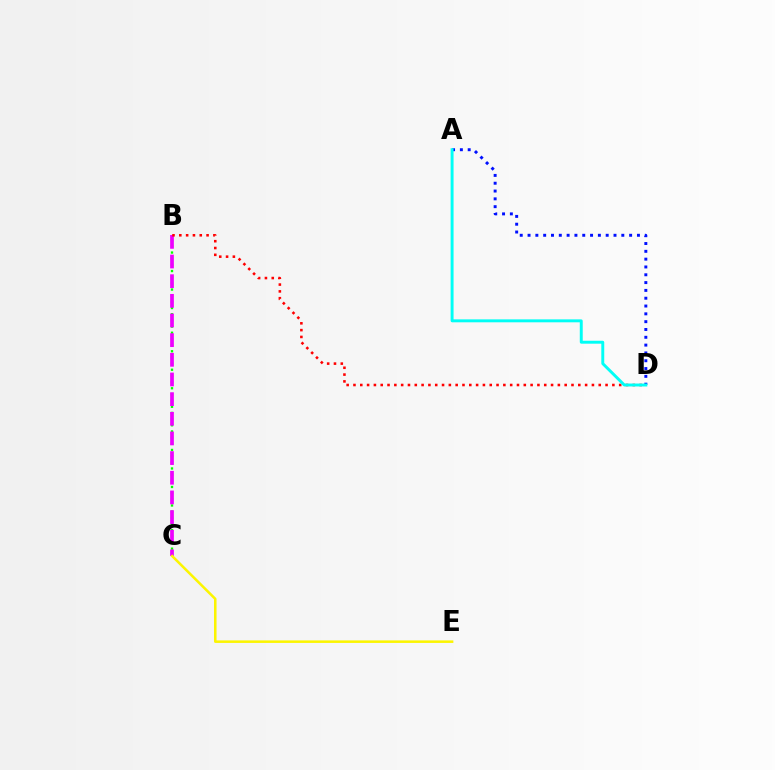{('B', 'C'): [{'color': '#08ff00', 'line_style': 'dotted', 'thickness': 1.68}, {'color': '#ee00ff', 'line_style': 'dashed', 'thickness': 2.67}], ('B', 'D'): [{'color': '#ff0000', 'line_style': 'dotted', 'thickness': 1.85}], ('A', 'D'): [{'color': '#0010ff', 'line_style': 'dotted', 'thickness': 2.12}, {'color': '#00fff6', 'line_style': 'solid', 'thickness': 2.11}], ('C', 'E'): [{'color': '#fcf500', 'line_style': 'solid', 'thickness': 1.82}]}